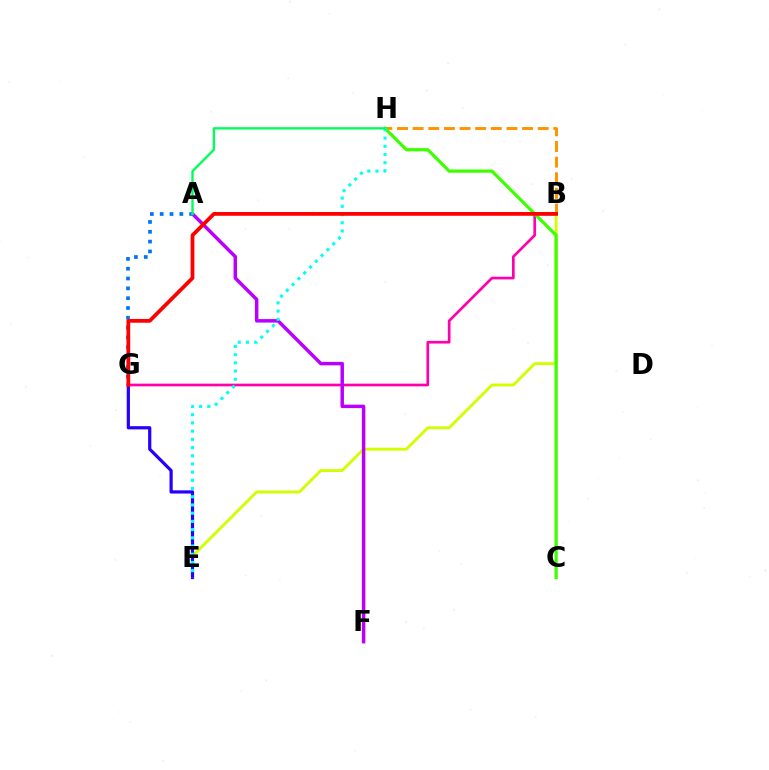{('B', 'H'): [{'color': '#ff9400', 'line_style': 'dashed', 'thickness': 2.12}], ('B', 'G'): [{'color': '#ff00ac', 'line_style': 'solid', 'thickness': 1.93}, {'color': '#ff0000', 'line_style': 'solid', 'thickness': 2.71}], ('B', 'E'): [{'color': '#d1ff00', 'line_style': 'solid', 'thickness': 2.07}], ('E', 'G'): [{'color': '#2500ff', 'line_style': 'solid', 'thickness': 2.31}], ('A', 'F'): [{'color': '#b900ff', 'line_style': 'solid', 'thickness': 2.5}], ('C', 'H'): [{'color': '#3dff00', 'line_style': 'solid', 'thickness': 2.32}], ('E', 'H'): [{'color': '#00fff6', 'line_style': 'dotted', 'thickness': 2.23}], ('A', 'G'): [{'color': '#0074ff', 'line_style': 'dotted', 'thickness': 2.67}], ('A', 'H'): [{'color': '#00ff5c', 'line_style': 'solid', 'thickness': 1.71}]}